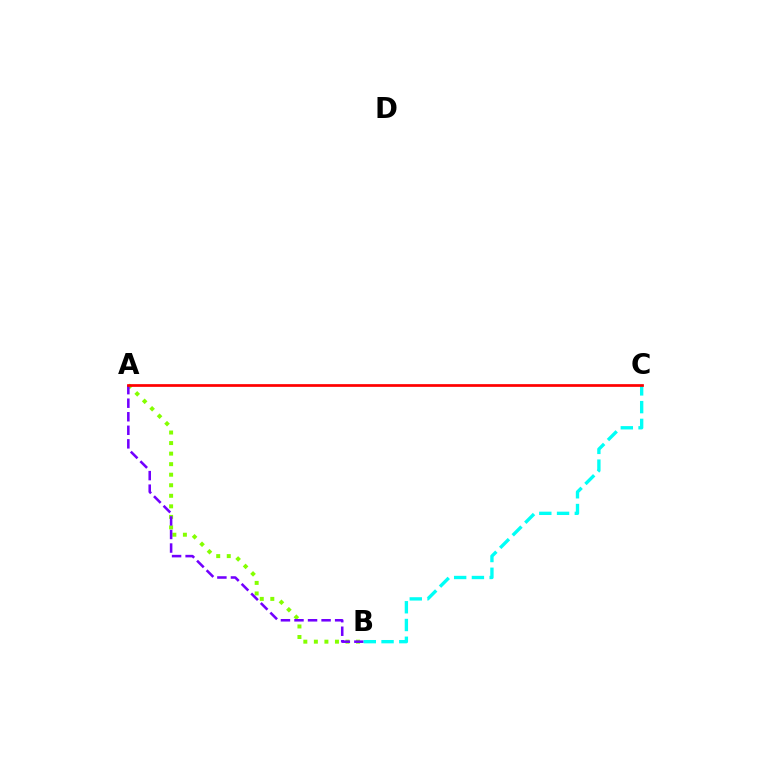{('A', 'B'): [{'color': '#84ff00', 'line_style': 'dotted', 'thickness': 2.86}, {'color': '#7200ff', 'line_style': 'dashed', 'thickness': 1.84}], ('B', 'C'): [{'color': '#00fff6', 'line_style': 'dashed', 'thickness': 2.41}], ('A', 'C'): [{'color': '#ff0000', 'line_style': 'solid', 'thickness': 1.96}]}